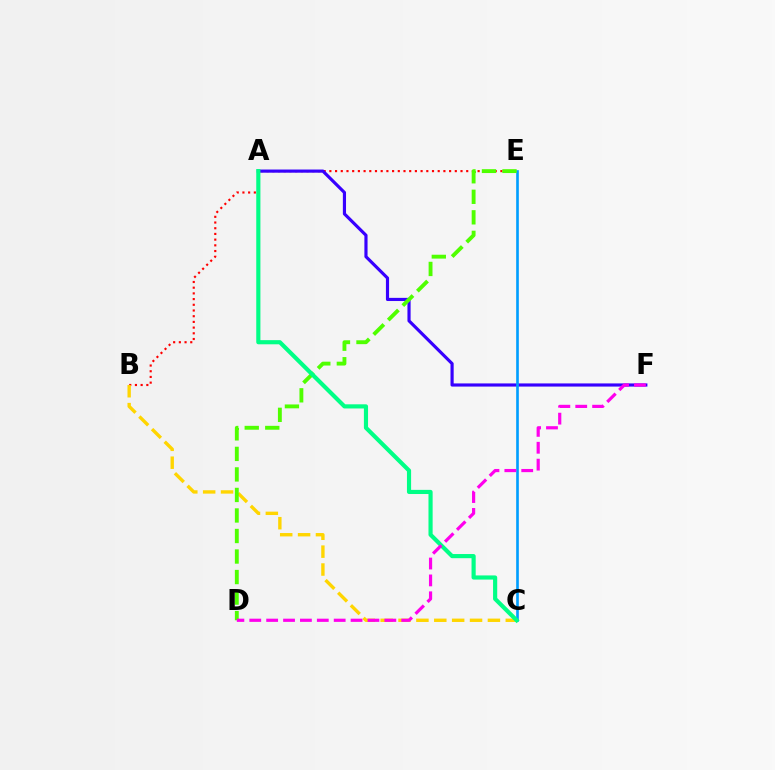{('B', 'E'): [{'color': '#ff0000', 'line_style': 'dotted', 'thickness': 1.55}], ('A', 'F'): [{'color': '#3700ff', 'line_style': 'solid', 'thickness': 2.27}], ('B', 'C'): [{'color': '#ffd500', 'line_style': 'dashed', 'thickness': 2.43}], ('C', 'E'): [{'color': '#009eff', 'line_style': 'solid', 'thickness': 1.91}], ('D', 'E'): [{'color': '#4fff00', 'line_style': 'dashed', 'thickness': 2.79}], ('A', 'C'): [{'color': '#00ff86', 'line_style': 'solid', 'thickness': 2.99}], ('D', 'F'): [{'color': '#ff00ed', 'line_style': 'dashed', 'thickness': 2.29}]}